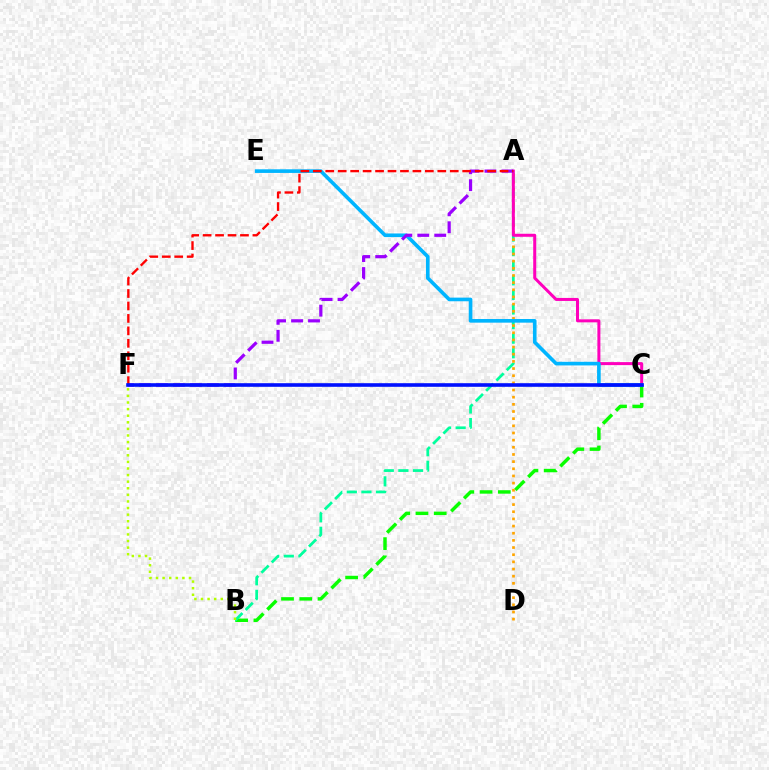{('B', 'C'): [{'color': '#08ff00', 'line_style': 'dashed', 'thickness': 2.48}], ('A', 'B'): [{'color': '#00ff9d', 'line_style': 'dashed', 'thickness': 1.98}], ('A', 'D'): [{'color': '#ffa500', 'line_style': 'dotted', 'thickness': 1.95}], ('A', 'C'): [{'color': '#ff00bd', 'line_style': 'solid', 'thickness': 2.17}], ('B', 'F'): [{'color': '#b3ff00', 'line_style': 'dotted', 'thickness': 1.79}], ('C', 'E'): [{'color': '#00b5ff', 'line_style': 'solid', 'thickness': 2.62}], ('A', 'F'): [{'color': '#9b00ff', 'line_style': 'dashed', 'thickness': 2.31}, {'color': '#ff0000', 'line_style': 'dashed', 'thickness': 1.69}], ('C', 'F'): [{'color': '#0010ff', 'line_style': 'solid', 'thickness': 2.6}]}